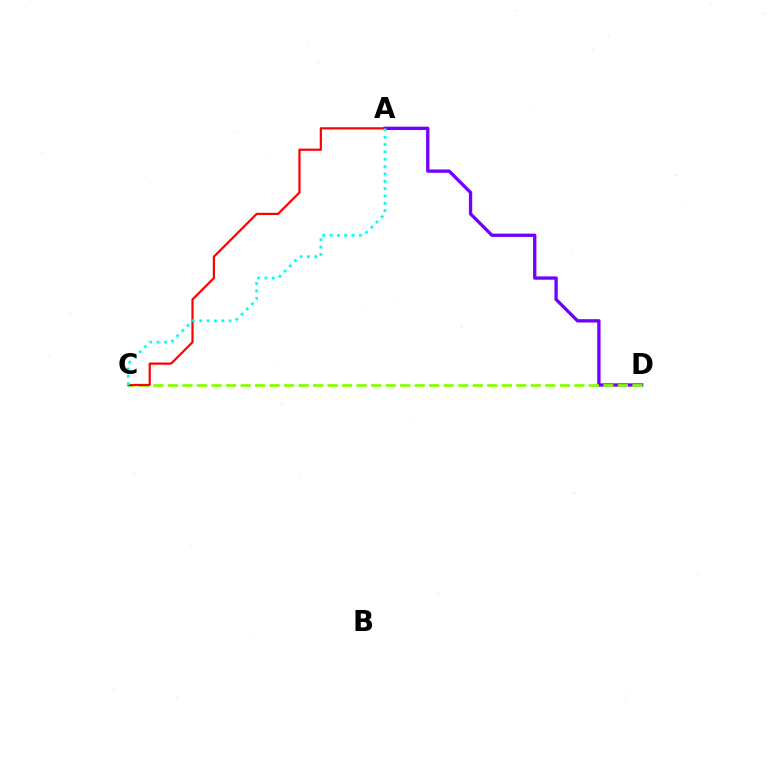{('A', 'D'): [{'color': '#7200ff', 'line_style': 'solid', 'thickness': 2.39}], ('C', 'D'): [{'color': '#84ff00', 'line_style': 'dashed', 'thickness': 1.97}], ('A', 'C'): [{'color': '#ff0000', 'line_style': 'solid', 'thickness': 1.58}, {'color': '#00fff6', 'line_style': 'dotted', 'thickness': 1.99}]}